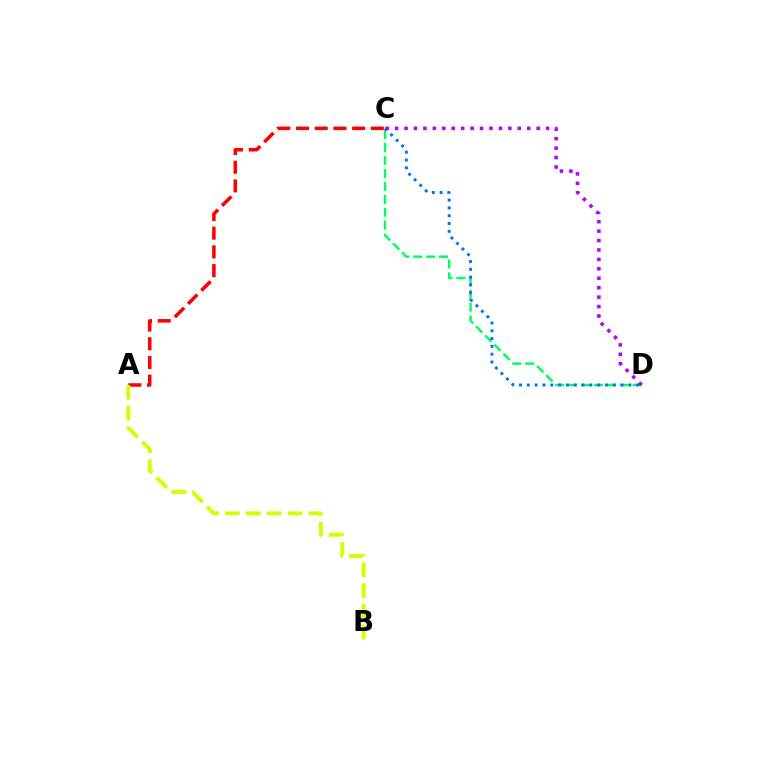{('C', 'D'): [{'color': '#00ff5c', 'line_style': 'dashed', 'thickness': 1.76}, {'color': '#0074ff', 'line_style': 'dotted', 'thickness': 2.12}, {'color': '#b900ff', 'line_style': 'dotted', 'thickness': 2.56}], ('A', 'C'): [{'color': '#ff0000', 'line_style': 'dashed', 'thickness': 2.54}], ('A', 'B'): [{'color': '#d1ff00', 'line_style': 'dashed', 'thickness': 2.83}]}